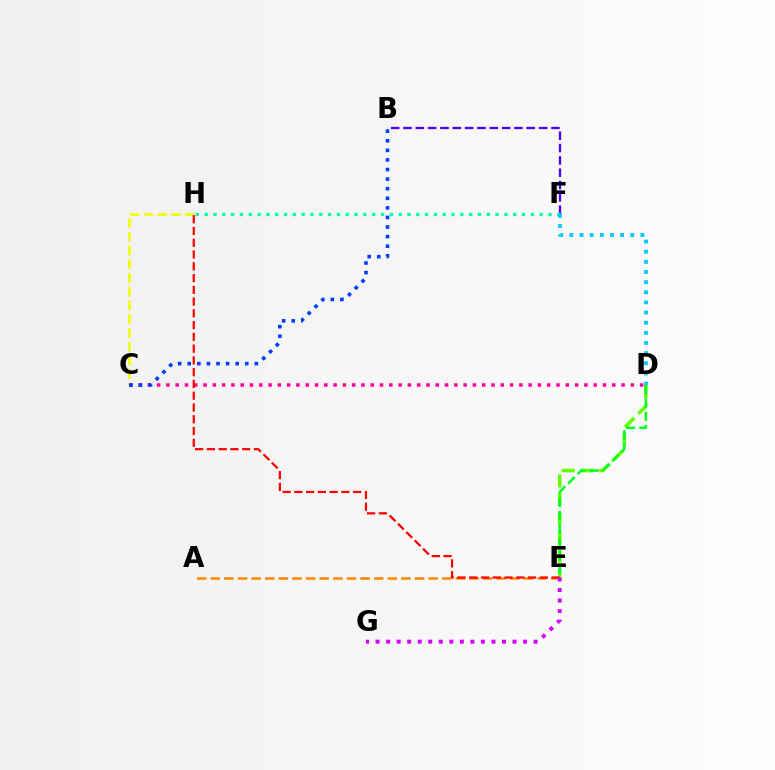{('D', 'E'): [{'color': '#66ff00', 'line_style': 'dashed', 'thickness': 2.55}, {'color': '#00ff27', 'line_style': 'dashed', 'thickness': 1.81}], ('A', 'E'): [{'color': '#ff8800', 'line_style': 'dashed', 'thickness': 1.85}], ('C', 'H'): [{'color': '#eeff00', 'line_style': 'dashed', 'thickness': 1.87}], ('C', 'D'): [{'color': '#ff00a0', 'line_style': 'dotted', 'thickness': 2.52}], ('E', 'H'): [{'color': '#ff0000', 'line_style': 'dashed', 'thickness': 1.6}], ('B', 'C'): [{'color': '#003fff', 'line_style': 'dotted', 'thickness': 2.6}], ('B', 'F'): [{'color': '#4f00ff', 'line_style': 'dashed', 'thickness': 1.67}], ('E', 'G'): [{'color': '#d600ff', 'line_style': 'dotted', 'thickness': 2.86}], ('F', 'H'): [{'color': '#00ffaf', 'line_style': 'dotted', 'thickness': 2.4}], ('D', 'F'): [{'color': '#00c7ff', 'line_style': 'dotted', 'thickness': 2.76}]}